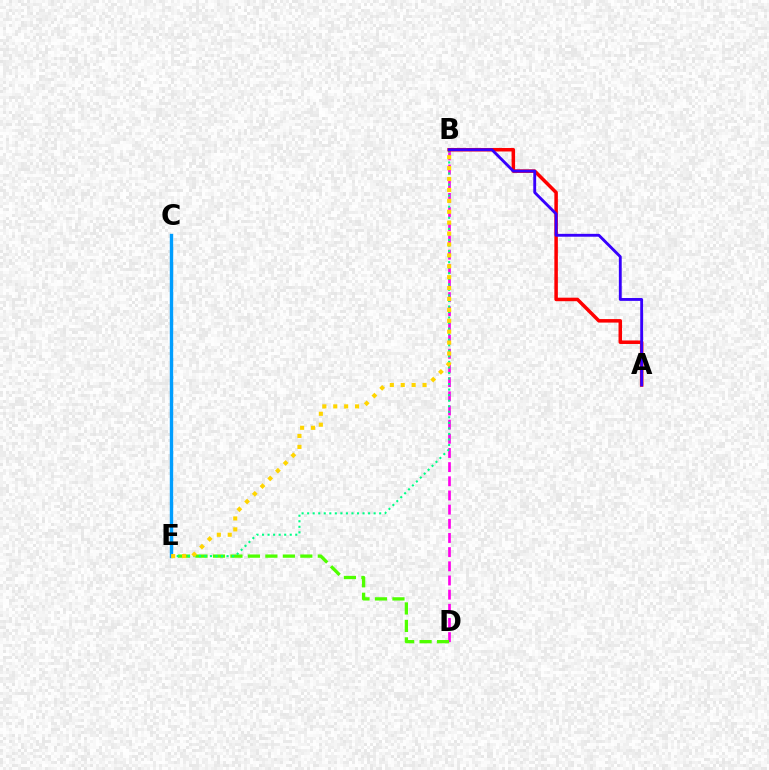{('B', 'D'): [{'color': '#ff00ed', 'line_style': 'dashed', 'thickness': 1.92}], ('D', 'E'): [{'color': '#4fff00', 'line_style': 'dashed', 'thickness': 2.37}], ('B', 'E'): [{'color': '#00ff86', 'line_style': 'dotted', 'thickness': 1.51}, {'color': '#ffd500', 'line_style': 'dotted', 'thickness': 2.96}], ('A', 'B'): [{'color': '#ff0000', 'line_style': 'solid', 'thickness': 2.53}, {'color': '#3700ff', 'line_style': 'solid', 'thickness': 2.06}], ('C', 'E'): [{'color': '#009eff', 'line_style': 'solid', 'thickness': 2.44}]}